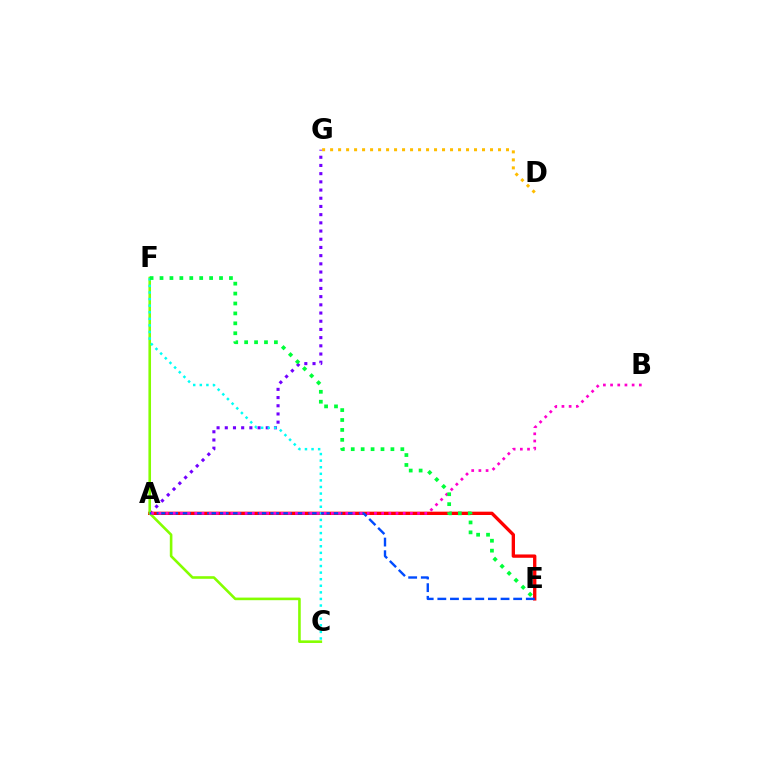{('A', 'G'): [{'color': '#7200ff', 'line_style': 'dotted', 'thickness': 2.23}], ('D', 'G'): [{'color': '#ffbd00', 'line_style': 'dotted', 'thickness': 2.17}], ('A', 'E'): [{'color': '#ff0000', 'line_style': 'solid', 'thickness': 2.4}, {'color': '#004bff', 'line_style': 'dashed', 'thickness': 1.72}], ('C', 'F'): [{'color': '#84ff00', 'line_style': 'solid', 'thickness': 1.87}, {'color': '#00fff6', 'line_style': 'dotted', 'thickness': 1.79}], ('A', 'B'): [{'color': '#ff00cf', 'line_style': 'dotted', 'thickness': 1.95}], ('E', 'F'): [{'color': '#00ff39', 'line_style': 'dotted', 'thickness': 2.7}]}